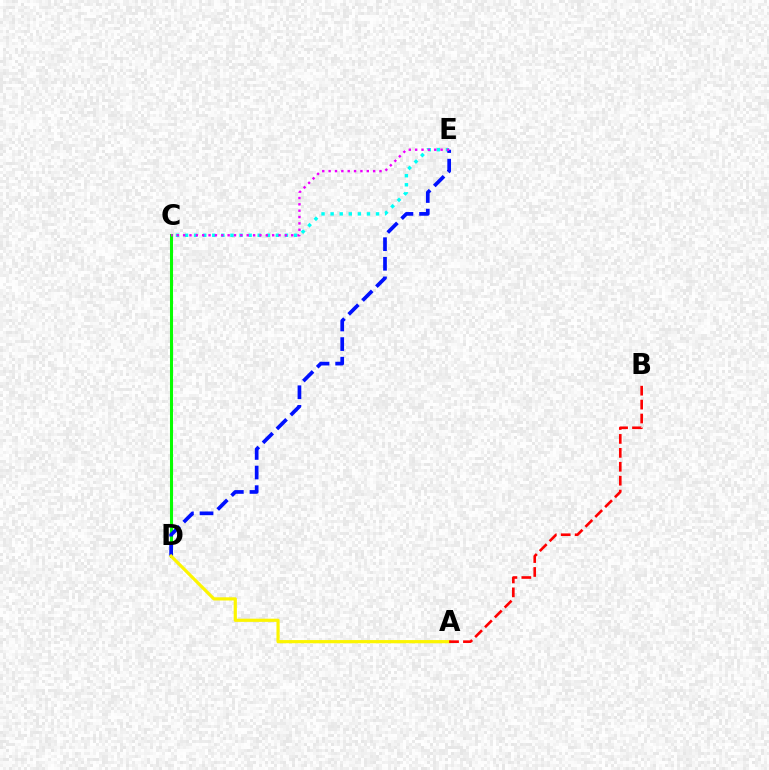{('C', 'E'): [{'color': '#00fff6', 'line_style': 'dotted', 'thickness': 2.47}, {'color': '#ee00ff', 'line_style': 'dotted', 'thickness': 1.73}], ('C', 'D'): [{'color': '#08ff00', 'line_style': 'solid', 'thickness': 2.19}], ('D', 'E'): [{'color': '#0010ff', 'line_style': 'dashed', 'thickness': 2.66}], ('A', 'D'): [{'color': '#fcf500', 'line_style': 'solid', 'thickness': 2.29}], ('A', 'B'): [{'color': '#ff0000', 'line_style': 'dashed', 'thickness': 1.89}]}